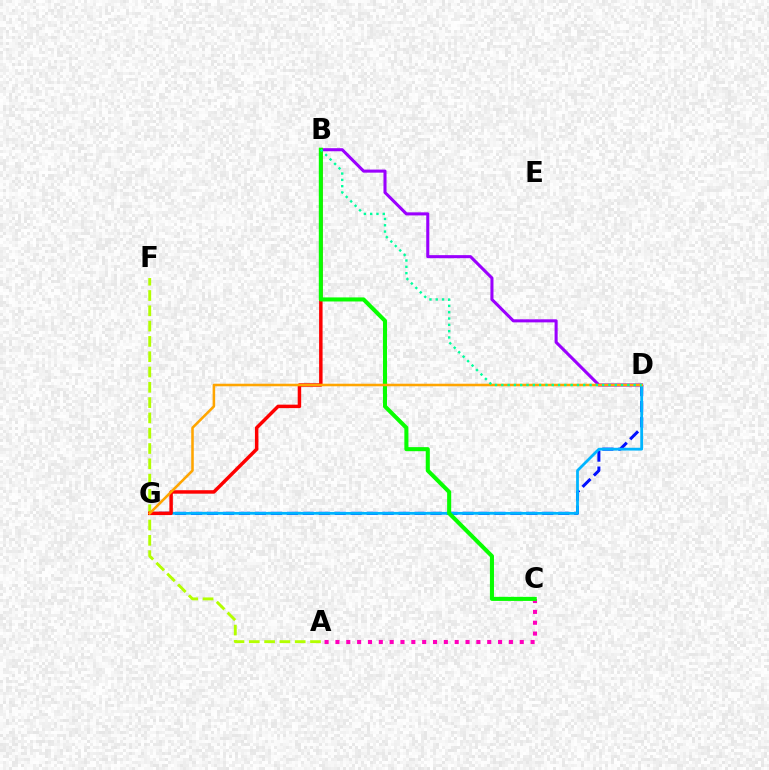{('D', 'G'): [{'color': '#0010ff', 'line_style': 'dashed', 'thickness': 2.17}, {'color': '#00b5ff', 'line_style': 'solid', 'thickness': 2.01}, {'color': '#ffa500', 'line_style': 'solid', 'thickness': 1.84}], ('B', 'D'): [{'color': '#9b00ff', 'line_style': 'solid', 'thickness': 2.21}, {'color': '#00ff9d', 'line_style': 'dotted', 'thickness': 1.71}], ('A', 'C'): [{'color': '#ff00bd', 'line_style': 'dotted', 'thickness': 2.95}], ('A', 'F'): [{'color': '#b3ff00', 'line_style': 'dashed', 'thickness': 2.08}], ('B', 'G'): [{'color': '#ff0000', 'line_style': 'solid', 'thickness': 2.5}], ('B', 'C'): [{'color': '#08ff00', 'line_style': 'solid', 'thickness': 2.93}]}